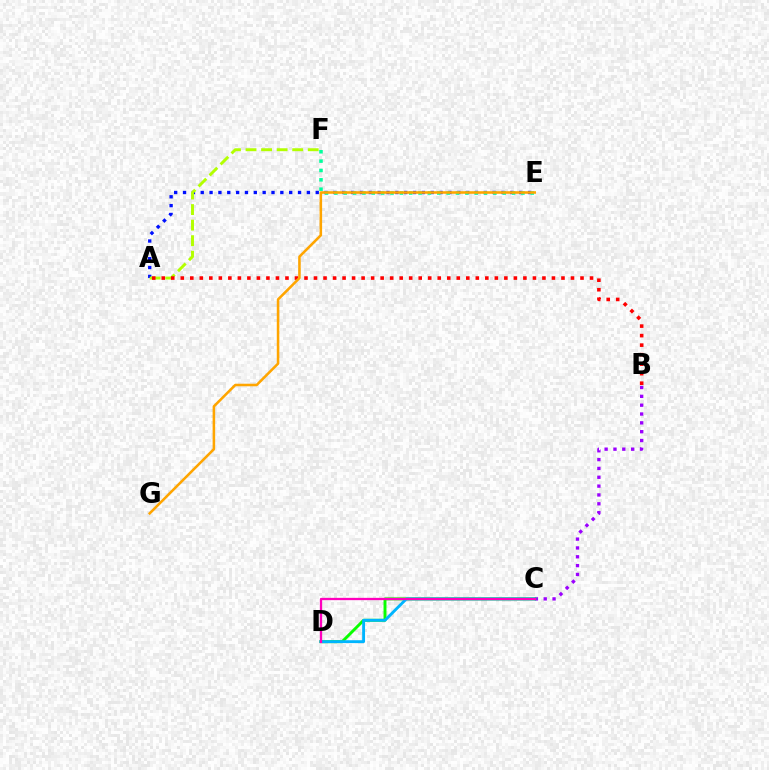{('B', 'C'): [{'color': '#9b00ff', 'line_style': 'dotted', 'thickness': 2.4}], ('A', 'E'): [{'color': '#0010ff', 'line_style': 'dotted', 'thickness': 2.4}], ('C', 'D'): [{'color': '#08ff00', 'line_style': 'solid', 'thickness': 2.11}, {'color': '#00b5ff', 'line_style': 'solid', 'thickness': 2.07}, {'color': '#ff00bd', 'line_style': 'solid', 'thickness': 1.65}], ('E', 'F'): [{'color': '#00ff9d', 'line_style': 'dotted', 'thickness': 2.54}], ('A', 'F'): [{'color': '#b3ff00', 'line_style': 'dashed', 'thickness': 2.11}], ('A', 'B'): [{'color': '#ff0000', 'line_style': 'dotted', 'thickness': 2.59}], ('E', 'G'): [{'color': '#ffa500', 'line_style': 'solid', 'thickness': 1.84}]}